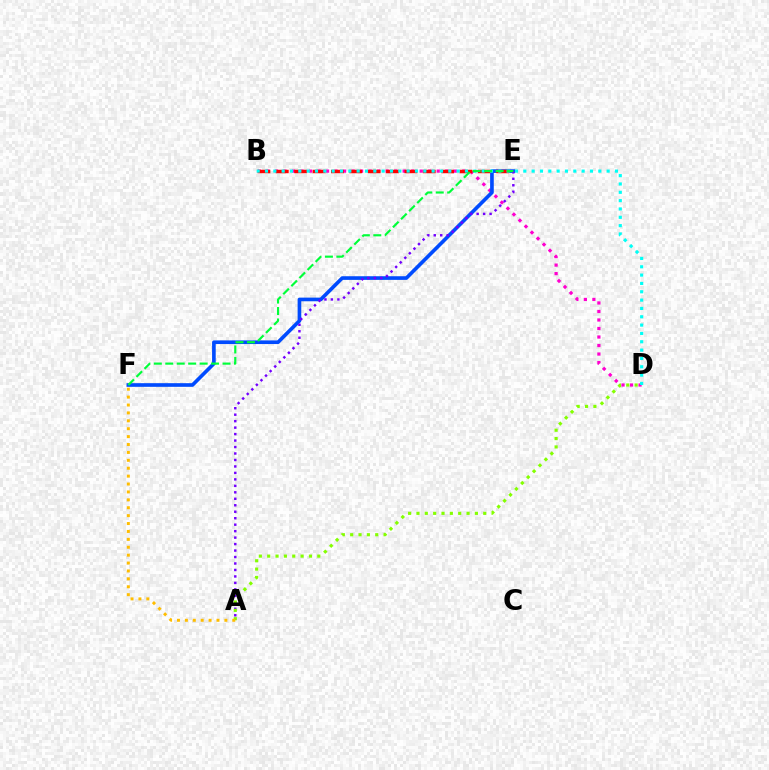{('B', 'D'): [{'color': '#ff00cf', 'line_style': 'dotted', 'thickness': 2.31}, {'color': '#00fff6', 'line_style': 'dotted', 'thickness': 2.26}], ('E', 'F'): [{'color': '#004bff', 'line_style': 'solid', 'thickness': 2.63}, {'color': '#00ff39', 'line_style': 'dashed', 'thickness': 1.56}], ('B', 'E'): [{'color': '#ff0000', 'line_style': 'dashed', 'thickness': 2.5}], ('A', 'E'): [{'color': '#7200ff', 'line_style': 'dotted', 'thickness': 1.76}], ('A', 'D'): [{'color': '#84ff00', 'line_style': 'dotted', 'thickness': 2.27}], ('A', 'F'): [{'color': '#ffbd00', 'line_style': 'dotted', 'thickness': 2.15}]}